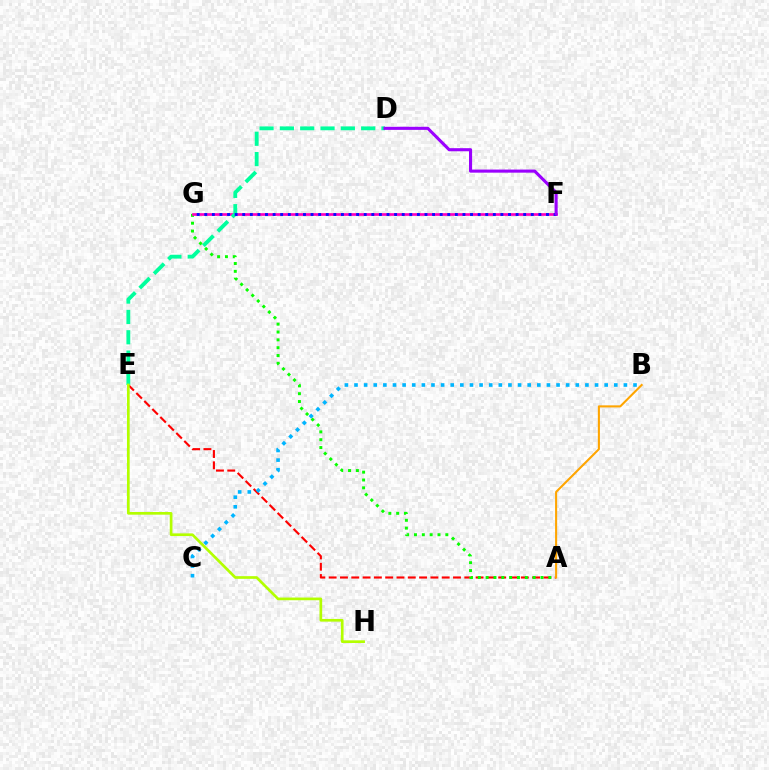{('A', 'E'): [{'color': '#ff0000', 'line_style': 'dashed', 'thickness': 1.54}], ('A', 'G'): [{'color': '#08ff00', 'line_style': 'dotted', 'thickness': 2.13}], ('F', 'G'): [{'color': '#ff00bd', 'line_style': 'solid', 'thickness': 1.93}, {'color': '#0010ff', 'line_style': 'dotted', 'thickness': 2.06}], ('D', 'E'): [{'color': '#00ff9d', 'line_style': 'dashed', 'thickness': 2.76}], ('B', 'C'): [{'color': '#00b5ff', 'line_style': 'dotted', 'thickness': 2.61}], ('D', 'F'): [{'color': '#9b00ff', 'line_style': 'solid', 'thickness': 2.23}], ('A', 'B'): [{'color': '#ffa500', 'line_style': 'solid', 'thickness': 1.5}], ('E', 'H'): [{'color': '#b3ff00', 'line_style': 'solid', 'thickness': 1.93}]}